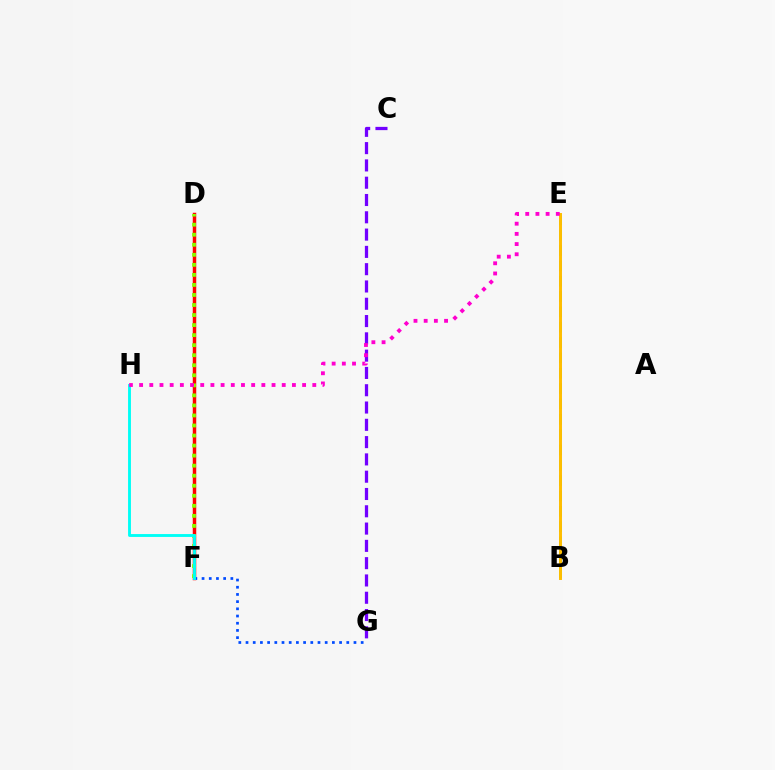{('D', 'F'): [{'color': '#ff0000', 'line_style': 'solid', 'thickness': 2.5}, {'color': '#84ff00', 'line_style': 'dotted', 'thickness': 2.73}], ('B', 'E'): [{'color': '#00ff39', 'line_style': 'dashed', 'thickness': 2.08}, {'color': '#ffbd00', 'line_style': 'solid', 'thickness': 2.12}], ('F', 'G'): [{'color': '#004bff', 'line_style': 'dotted', 'thickness': 1.96}], ('C', 'G'): [{'color': '#7200ff', 'line_style': 'dashed', 'thickness': 2.35}], ('F', 'H'): [{'color': '#00fff6', 'line_style': 'solid', 'thickness': 2.07}], ('E', 'H'): [{'color': '#ff00cf', 'line_style': 'dotted', 'thickness': 2.77}]}